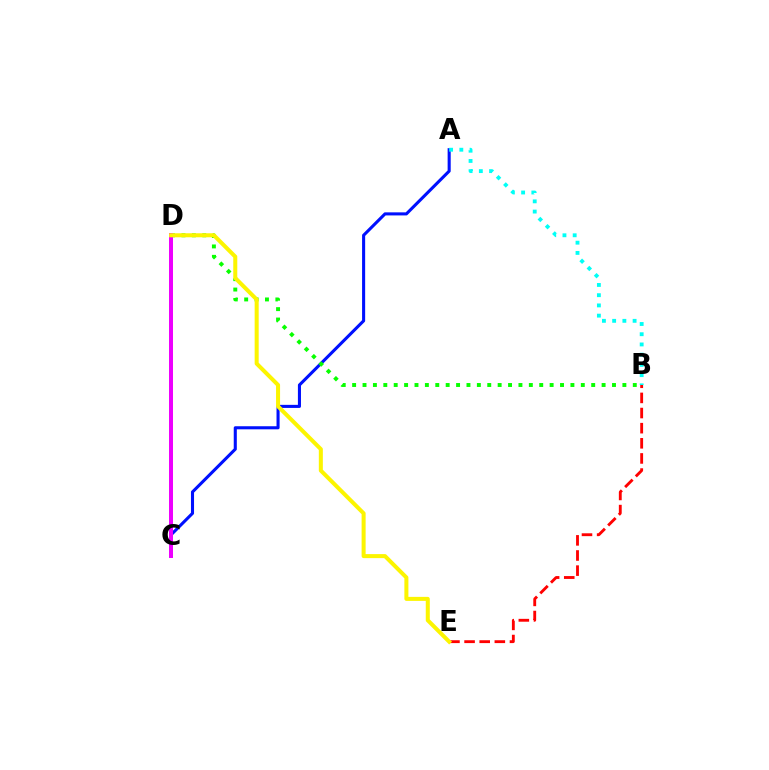{('A', 'C'): [{'color': '#0010ff', 'line_style': 'solid', 'thickness': 2.21}], ('B', 'E'): [{'color': '#ff0000', 'line_style': 'dashed', 'thickness': 2.06}], ('A', 'B'): [{'color': '#00fff6', 'line_style': 'dotted', 'thickness': 2.78}], ('B', 'D'): [{'color': '#08ff00', 'line_style': 'dotted', 'thickness': 2.82}], ('C', 'D'): [{'color': '#ee00ff', 'line_style': 'solid', 'thickness': 2.87}], ('D', 'E'): [{'color': '#fcf500', 'line_style': 'solid', 'thickness': 2.9}]}